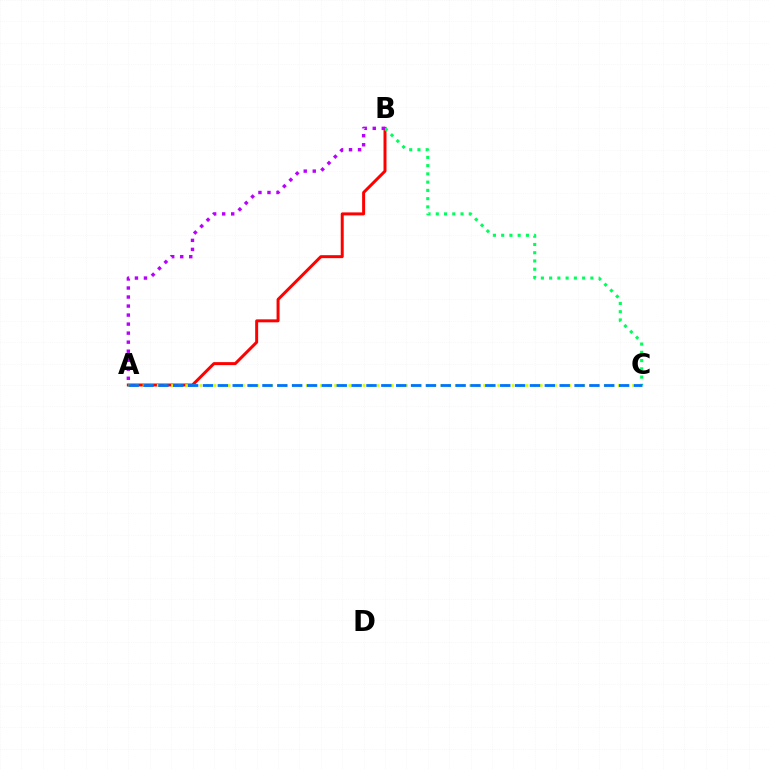{('A', 'B'): [{'color': '#ff0000', 'line_style': 'solid', 'thickness': 2.15}, {'color': '#b900ff', 'line_style': 'dotted', 'thickness': 2.45}], ('B', 'C'): [{'color': '#00ff5c', 'line_style': 'dotted', 'thickness': 2.24}], ('A', 'C'): [{'color': '#d1ff00', 'line_style': 'dotted', 'thickness': 1.93}, {'color': '#0074ff', 'line_style': 'dashed', 'thickness': 2.02}]}